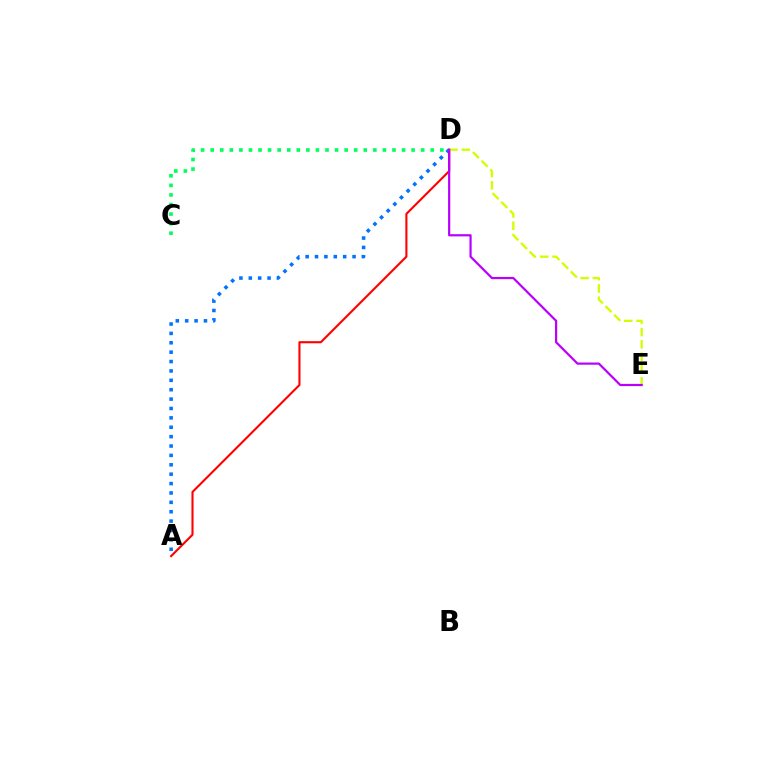{('A', 'D'): [{'color': '#ff0000', 'line_style': 'solid', 'thickness': 1.51}, {'color': '#0074ff', 'line_style': 'dotted', 'thickness': 2.55}], ('D', 'E'): [{'color': '#d1ff00', 'line_style': 'dashed', 'thickness': 1.67}, {'color': '#b900ff', 'line_style': 'solid', 'thickness': 1.59}], ('C', 'D'): [{'color': '#00ff5c', 'line_style': 'dotted', 'thickness': 2.6}]}